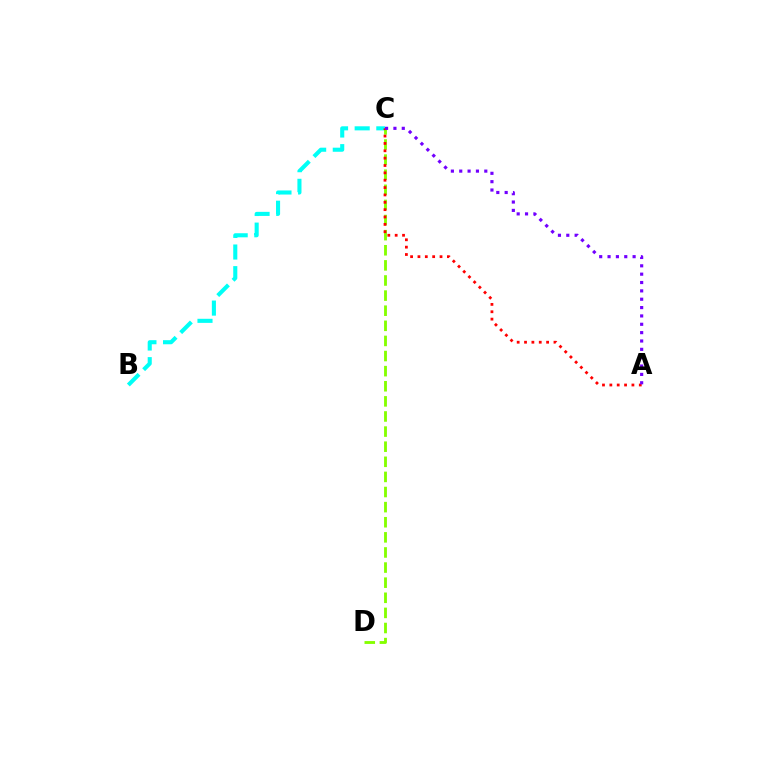{('B', 'C'): [{'color': '#00fff6', 'line_style': 'dashed', 'thickness': 2.94}], ('C', 'D'): [{'color': '#84ff00', 'line_style': 'dashed', 'thickness': 2.05}], ('A', 'C'): [{'color': '#ff0000', 'line_style': 'dotted', 'thickness': 2.0}, {'color': '#7200ff', 'line_style': 'dotted', 'thickness': 2.27}]}